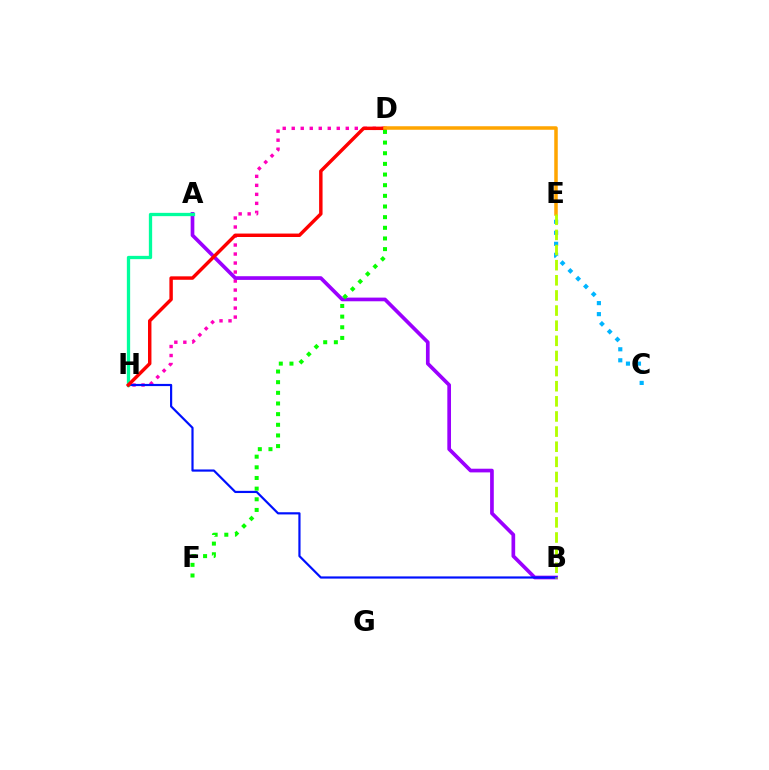{('D', 'H'): [{'color': '#ff00bd', 'line_style': 'dotted', 'thickness': 2.45}, {'color': '#ff0000', 'line_style': 'solid', 'thickness': 2.48}], ('C', 'E'): [{'color': '#00b5ff', 'line_style': 'dotted', 'thickness': 2.99}], ('A', 'B'): [{'color': '#9b00ff', 'line_style': 'solid', 'thickness': 2.65}], ('B', 'H'): [{'color': '#0010ff', 'line_style': 'solid', 'thickness': 1.57}], ('A', 'H'): [{'color': '#00ff9d', 'line_style': 'solid', 'thickness': 2.37}], ('D', 'E'): [{'color': '#ffa500', 'line_style': 'solid', 'thickness': 2.53}], ('B', 'E'): [{'color': '#b3ff00', 'line_style': 'dashed', 'thickness': 2.06}], ('D', 'F'): [{'color': '#08ff00', 'line_style': 'dotted', 'thickness': 2.89}]}